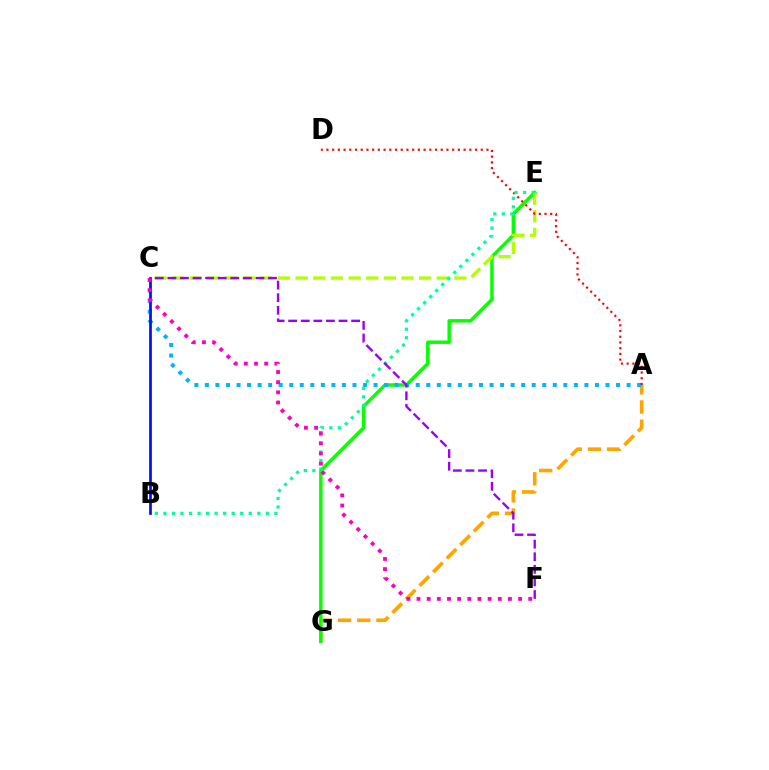{('A', 'G'): [{'color': '#ffa500', 'line_style': 'dashed', 'thickness': 2.61}], ('E', 'G'): [{'color': '#08ff00', 'line_style': 'solid', 'thickness': 2.48}], ('A', 'C'): [{'color': '#00b5ff', 'line_style': 'dotted', 'thickness': 2.86}], ('C', 'E'): [{'color': '#b3ff00', 'line_style': 'dashed', 'thickness': 2.4}], ('A', 'D'): [{'color': '#ff0000', 'line_style': 'dotted', 'thickness': 1.55}], ('B', 'C'): [{'color': '#0010ff', 'line_style': 'solid', 'thickness': 1.96}], ('B', 'E'): [{'color': '#00ff9d', 'line_style': 'dotted', 'thickness': 2.32}], ('C', 'F'): [{'color': '#ff00bd', 'line_style': 'dotted', 'thickness': 2.76}, {'color': '#9b00ff', 'line_style': 'dashed', 'thickness': 1.71}]}